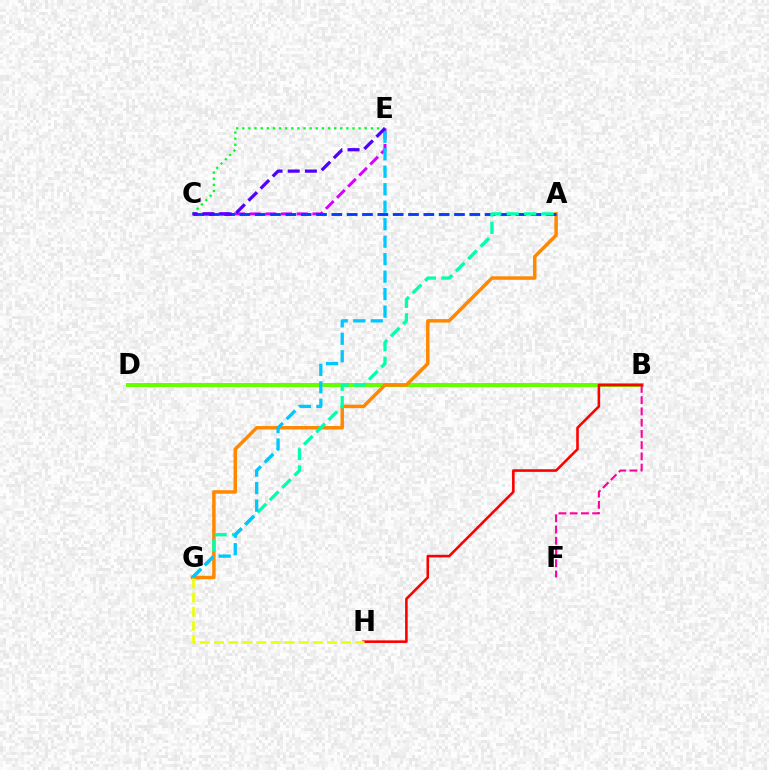{('B', 'D'): [{'color': '#66ff00', 'line_style': 'solid', 'thickness': 2.87}], ('B', 'F'): [{'color': '#ff00a0', 'line_style': 'dashed', 'thickness': 1.53}], ('A', 'G'): [{'color': '#ff8800', 'line_style': 'solid', 'thickness': 2.5}, {'color': '#00ffaf', 'line_style': 'dashed', 'thickness': 2.37}], ('C', 'E'): [{'color': '#d600ff', 'line_style': 'dashed', 'thickness': 2.13}, {'color': '#00ff27', 'line_style': 'dotted', 'thickness': 1.66}, {'color': '#4f00ff', 'line_style': 'dashed', 'thickness': 2.33}], ('A', 'C'): [{'color': '#003fff', 'line_style': 'dashed', 'thickness': 2.08}], ('E', 'G'): [{'color': '#00c7ff', 'line_style': 'dashed', 'thickness': 2.38}], ('B', 'H'): [{'color': '#ff0000', 'line_style': 'solid', 'thickness': 1.87}], ('G', 'H'): [{'color': '#eeff00', 'line_style': 'dashed', 'thickness': 1.92}]}